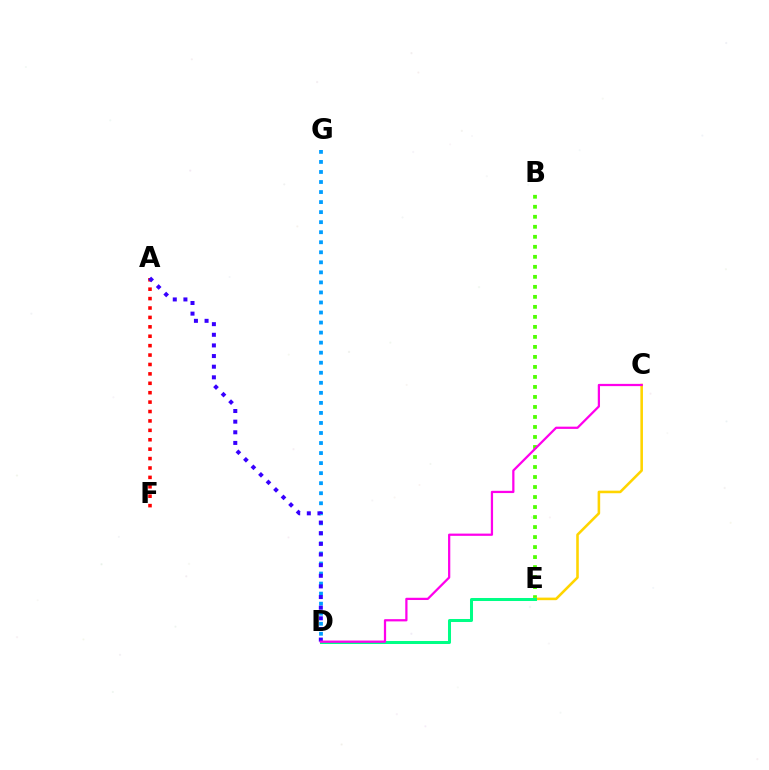{('A', 'F'): [{'color': '#ff0000', 'line_style': 'dotted', 'thickness': 2.56}], ('B', 'E'): [{'color': '#4fff00', 'line_style': 'dotted', 'thickness': 2.72}], ('C', 'E'): [{'color': '#ffd500', 'line_style': 'solid', 'thickness': 1.85}], ('D', 'E'): [{'color': '#00ff86', 'line_style': 'solid', 'thickness': 2.17}], ('D', 'G'): [{'color': '#009eff', 'line_style': 'dotted', 'thickness': 2.73}], ('A', 'D'): [{'color': '#3700ff', 'line_style': 'dotted', 'thickness': 2.89}], ('C', 'D'): [{'color': '#ff00ed', 'line_style': 'solid', 'thickness': 1.62}]}